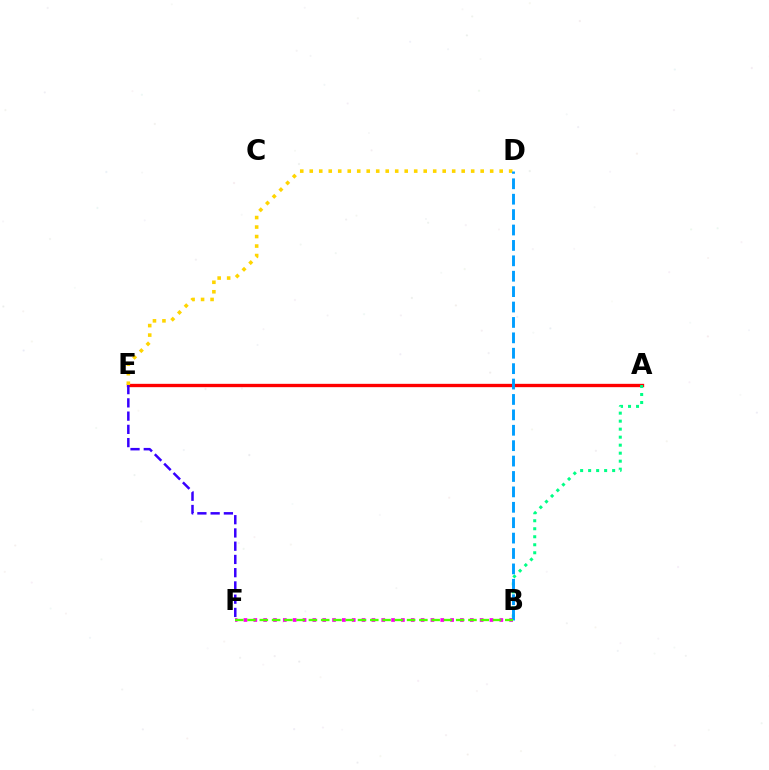{('A', 'E'): [{'color': '#ff0000', 'line_style': 'solid', 'thickness': 2.4}], ('D', 'E'): [{'color': '#ffd500', 'line_style': 'dotted', 'thickness': 2.58}], ('B', 'F'): [{'color': '#ff00ed', 'line_style': 'dotted', 'thickness': 2.67}, {'color': '#4fff00', 'line_style': 'dashed', 'thickness': 1.67}], ('E', 'F'): [{'color': '#3700ff', 'line_style': 'dashed', 'thickness': 1.8}], ('A', 'B'): [{'color': '#00ff86', 'line_style': 'dotted', 'thickness': 2.17}], ('B', 'D'): [{'color': '#009eff', 'line_style': 'dashed', 'thickness': 2.09}]}